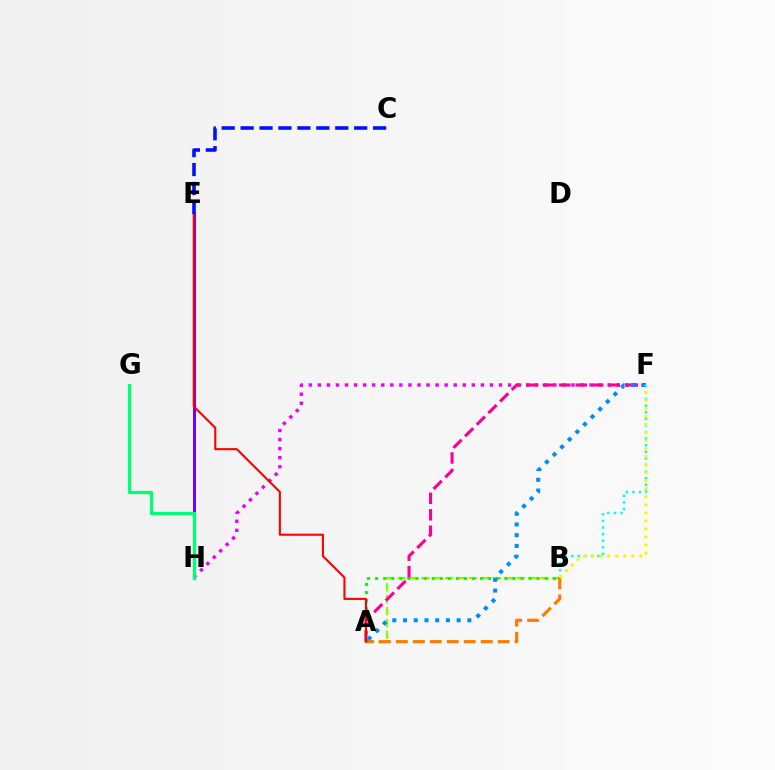{('A', 'B'): [{'color': '#84ff00', 'line_style': 'dashed', 'thickness': 1.62}, {'color': '#ff7c00', 'line_style': 'dashed', 'thickness': 2.3}, {'color': '#08ff00', 'line_style': 'dotted', 'thickness': 2.19}], ('F', 'H'): [{'color': '#ee00ff', 'line_style': 'dotted', 'thickness': 2.46}], ('E', 'H'): [{'color': '#7200ff', 'line_style': 'solid', 'thickness': 2.15}], ('A', 'F'): [{'color': '#ff0094', 'line_style': 'dashed', 'thickness': 2.23}, {'color': '#008cff', 'line_style': 'dotted', 'thickness': 2.91}], ('A', 'E'): [{'color': '#ff0000', 'line_style': 'solid', 'thickness': 1.51}], ('B', 'F'): [{'color': '#00fff6', 'line_style': 'dotted', 'thickness': 1.79}, {'color': '#fcf500', 'line_style': 'dotted', 'thickness': 2.18}], ('C', 'E'): [{'color': '#0010ff', 'line_style': 'dashed', 'thickness': 2.57}], ('G', 'H'): [{'color': '#00ff74', 'line_style': 'solid', 'thickness': 2.39}]}